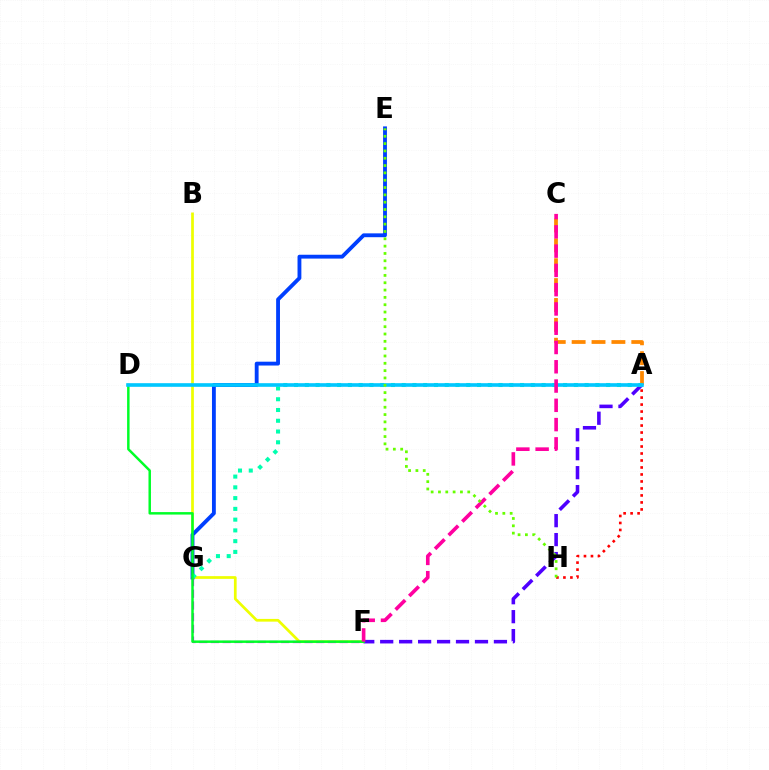{('A', 'H'): [{'color': '#ff0000', 'line_style': 'dotted', 'thickness': 1.9}], ('B', 'F'): [{'color': '#eeff00', 'line_style': 'solid', 'thickness': 1.96}], ('E', 'G'): [{'color': '#003fff', 'line_style': 'solid', 'thickness': 2.77}], ('A', 'C'): [{'color': '#ff8800', 'line_style': 'dashed', 'thickness': 2.7}], ('A', 'F'): [{'color': '#4f00ff', 'line_style': 'dashed', 'thickness': 2.57}], ('F', 'G'): [{'color': '#d600ff', 'line_style': 'dashed', 'thickness': 1.59}], ('A', 'G'): [{'color': '#00ffaf', 'line_style': 'dotted', 'thickness': 2.92}], ('D', 'F'): [{'color': '#00ff27', 'line_style': 'solid', 'thickness': 1.78}], ('A', 'D'): [{'color': '#00c7ff', 'line_style': 'solid', 'thickness': 2.62}], ('C', 'F'): [{'color': '#ff00a0', 'line_style': 'dashed', 'thickness': 2.62}], ('E', 'H'): [{'color': '#66ff00', 'line_style': 'dotted', 'thickness': 1.99}]}